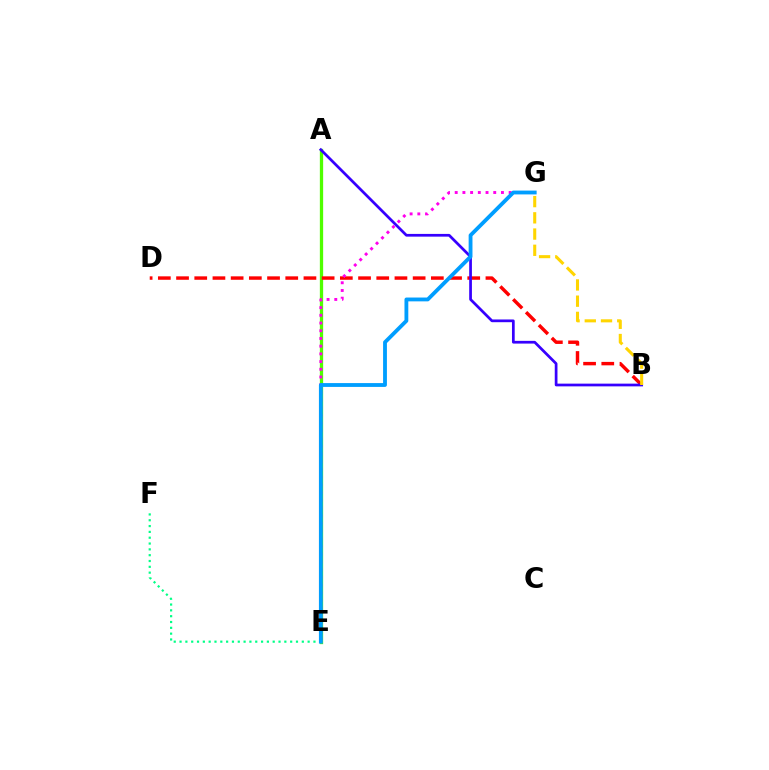{('A', 'E'): [{'color': '#4fff00', 'line_style': 'solid', 'thickness': 2.37}], ('B', 'D'): [{'color': '#ff0000', 'line_style': 'dashed', 'thickness': 2.47}], ('E', 'F'): [{'color': '#00ff86', 'line_style': 'dotted', 'thickness': 1.58}], ('E', 'G'): [{'color': '#ff00ed', 'line_style': 'dotted', 'thickness': 2.09}, {'color': '#009eff', 'line_style': 'solid', 'thickness': 2.76}], ('A', 'B'): [{'color': '#3700ff', 'line_style': 'solid', 'thickness': 1.96}], ('B', 'G'): [{'color': '#ffd500', 'line_style': 'dashed', 'thickness': 2.2}]}